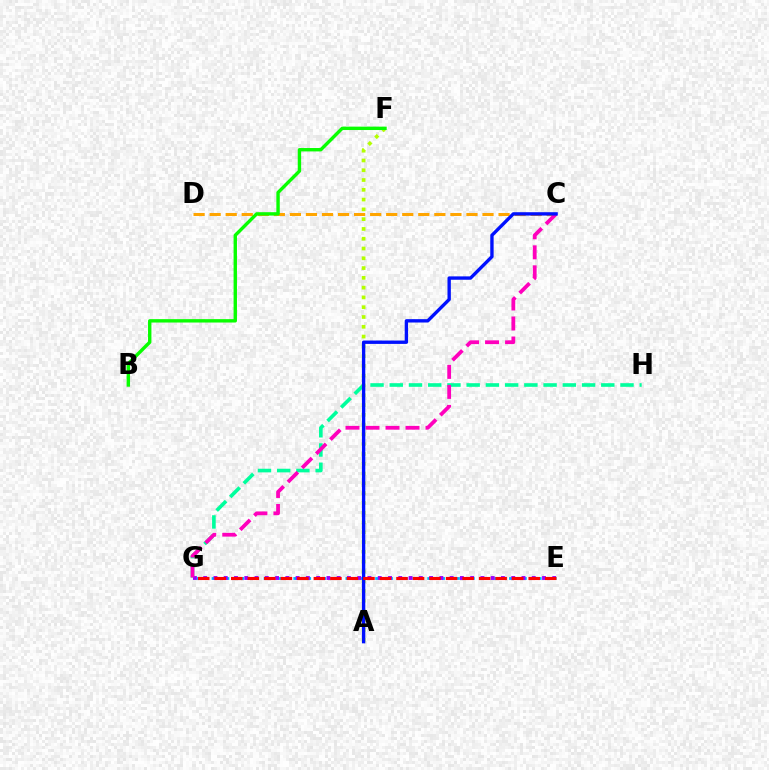{('G', 'H'): [{'color': '#00ff9d', 'line_style': 'dashed', 'thickness': 2.61}], ('C', 'D'): [{'color': '#ffa500', 'line_style': 'dashed', 'thickness': 2.18}], ('E', 'G'): [{'color': '#00b5ff', 'line_style': 'dotted', 'thickness': 2.02}, {'color': '#9b00ff', 'line_style': 'dotted', 'thickness': 2.79}, {'color': '#ff0000', 'line_style': 'dashed', 'thickness': 2.24}], ('A', 'F'): [{'color': '#b3ff00', 'line_style': 'dotted', 'thickness': 2.66}], ('C', 'G'): [{'color': '#ff00bd', 'line_style': 'dashed', 'thickness': 2.72}], ('A', 'C'): [{'color': '#0010ff', 'line_style': 'solid', 'thickness': 2.42}], ('B', 'F'): [{'color': '#08ff00', 'line_style': 'solid', 'thickness': 2.44}]}